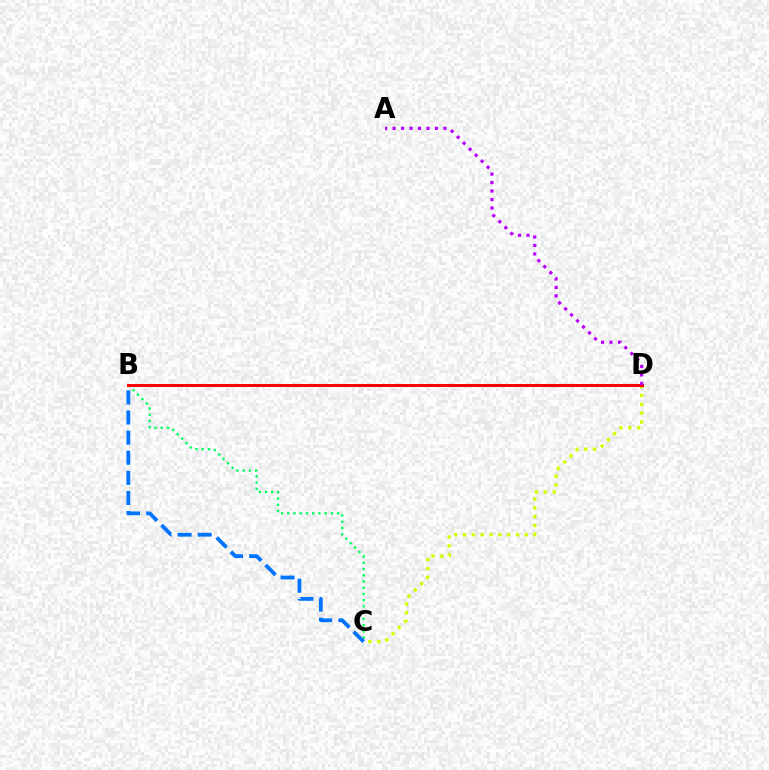{('C', 'D'): [{'color': '#d1ff00', 'line_style': 'dotted', 'thickness': 2.4}], ('B', 'C'): [{'color': '#00ff5c', 'line_style': 'dotted', 'thickness': 1.69}, {'color': '#0074ff', 'line_style': 'dashed', 'thickness': 2.73}], ('B', 'D'): [{'color': '#ff0000', 'line_style': 'solid', 'thickness': 2.14}], ('A', 'D'): [{'color': '#b900ff', 'line_style': 'dotted', 'thickness': 2.3}]}